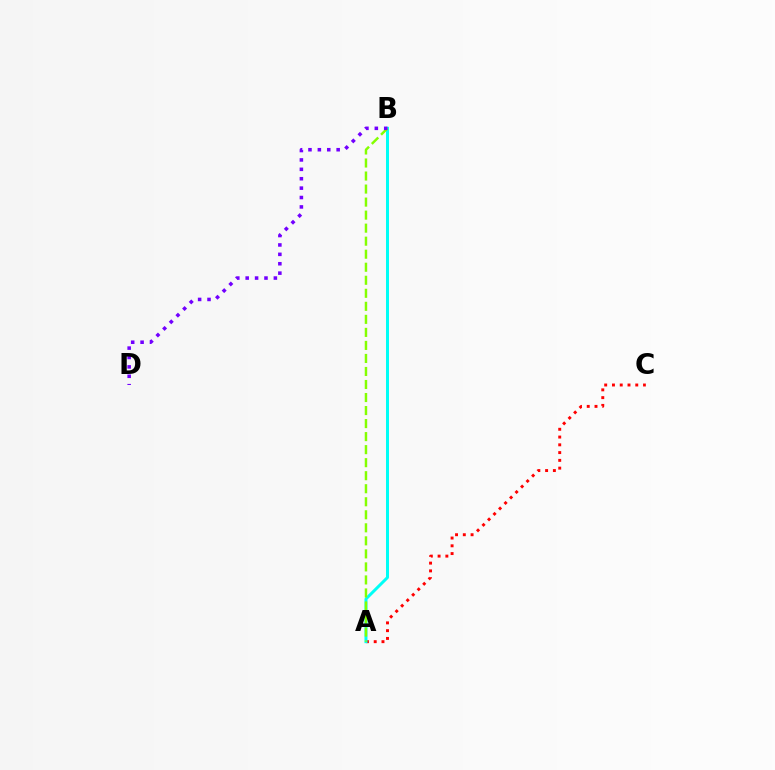{('A', 'C'): [{'color': '#ff0000', 'line_style': 'dotted', 'thickness': 2.11}], ('A', 'B'): [{'color': '#00fff6', 'line_style': 'solid', 'thickness': 2.15}, {'color': '#84ff00', 'line_style': 'dashed', 'thickness': 1.77}], ('B', 'D'): [{'color': '#7200ff', 'line_style': 'dotted', 'thickness': 2.55}]}